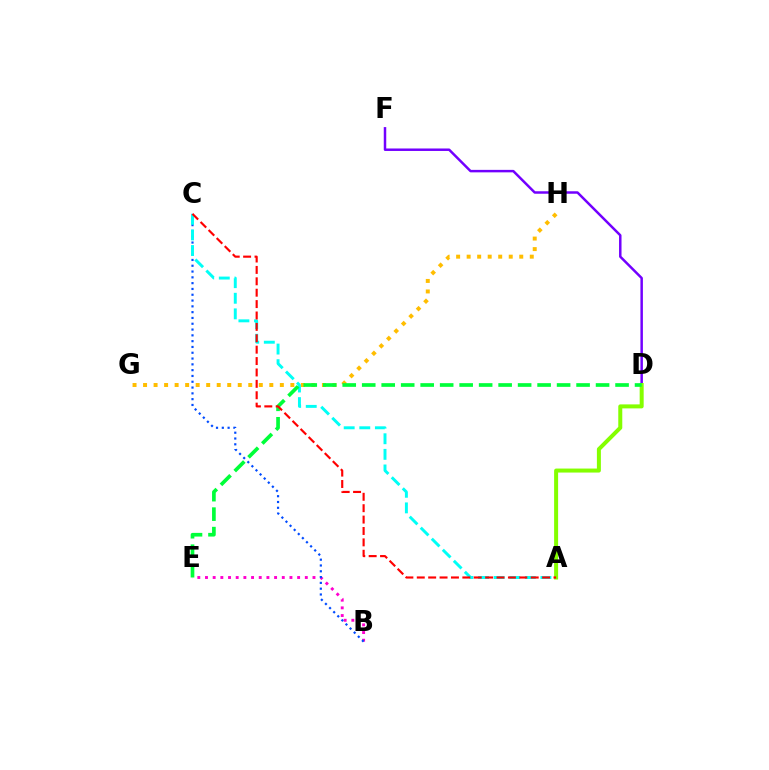{('D', 'F'): [{'color': '#7200ff', 'line_style': 'solid', 'thickness': 1.79}], ('B', 'E'): [{'color': '#ff00cf', 'line_style': 'dotted', 'thickness': 2.09}], ('G', 'H'): [{'color': '#ffbd00', 'line_style': 'dotted', 'thickness': 2.86}], ('A', 'D'): [{'color': '#84ff00', 'line_style': 'solid', 'thickness': 2.88}], ('B', 'C'): [{'color': '#004bff', 'line_style': 'dotted', 'thickness': 1.58}], ('A', 'C'): [{'color': '#00fff6', 'line_style': 'dashed', 'thickness': 2.12}, {'color': '#ff0000', 'line_style': 'dashed', 'thickness': 1.55}], ('D', 'E'): [{'color': '#00ff39', 'line_style': 'dashed', 'thickness': 2.65}]}